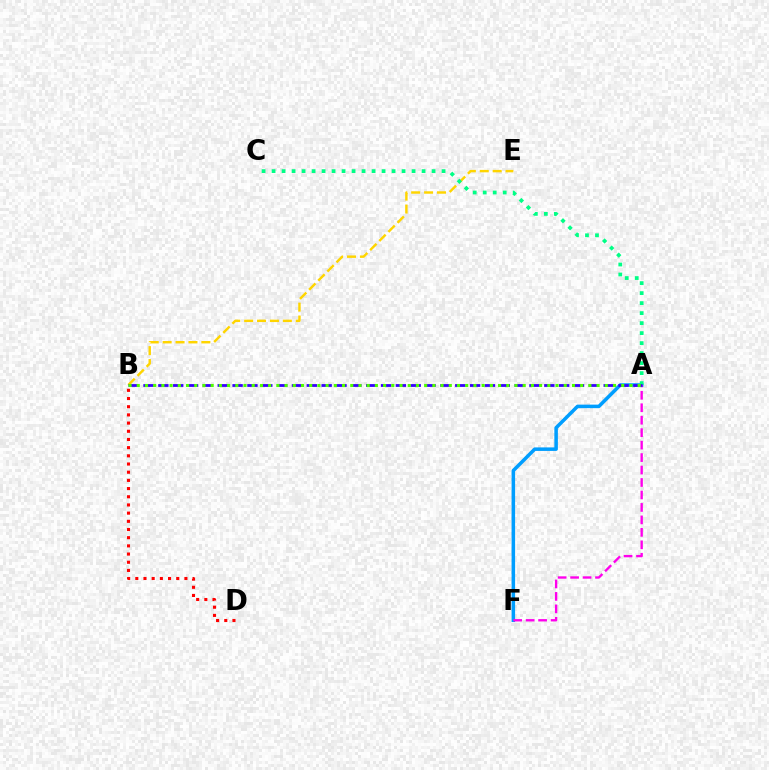{('B', 'E'): [{'color': '#ffd500', 'line_style': 'dashed', 'thickness': 1.75}], ('A', 'F'): [{'color': '#009eff', 'line_style': 'solid', 'thickness': 2.54}, {'color': '#ff00ed', 'line_style': 'dashed', 'thickness': 1.69}], ('A', 'C'): [{'color': '#00ff86', 'line_style': 'dotted', 'thickness': 2.72}], ('B', 'D'): [{'color': '#ff0000', 'line_style': 'dotted', 'thickness': 2.22}], ('A', 'B'): [{'color': '#3700ff', 'line_style': 'dashed', 'thickness': 2.02}, {'color': '#4fff00', 'line_style': 'dotted', 'thickness': 2.23}]}